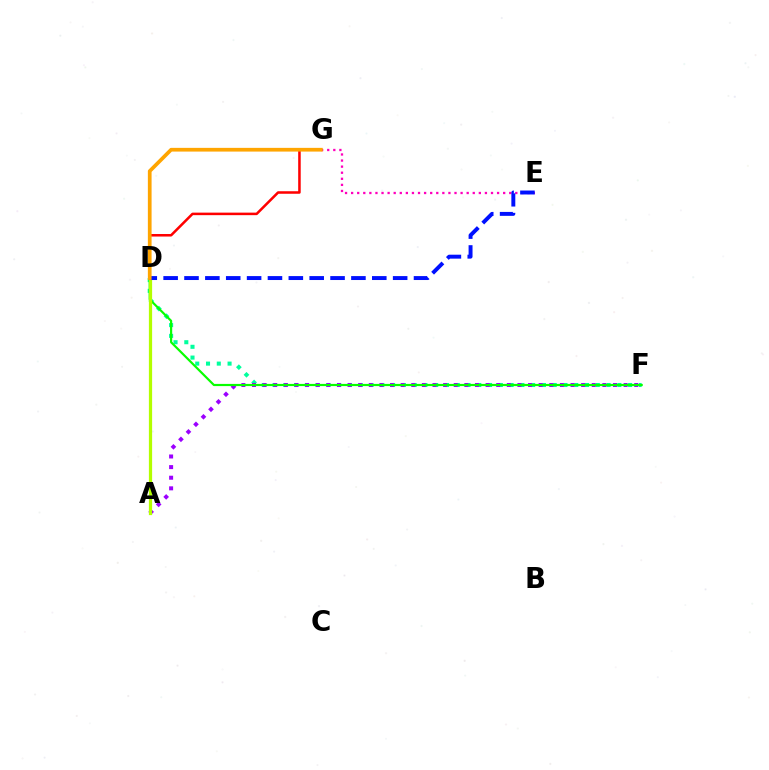{('D', 'F'): [{'color': '#00ff9d', 'line_style': 'dotted', 'thickness': 2.93}, {'color': '#08ff00', 'line_style': 'solid', 'thickness': 1.57}], ('A', 'F'): [{'color': '#9b00ff', 'line_style': 'dotted', 'thickness': 2.88}], ('E', 'G'): [{'color': '#ff00bd', 'line_style': 'dotted', 'thickness': 1.65}], ('A', 'D'): [{'color': '#00b5ff', 'line_style': 'dotted', 'thickness': 2.0}, {'color': '#b3ff00', 'line_style': 'solid', 'thickness': 2.33}], ('D', 'E'): [{'color': '#0010ff', 'line_style': 'dashed', 'thickness': 2.83}], ('D', 'G'): [{'color': '#ff0000', 'line_style': 'solid', 'thickness': 1.82}, {'color': '#ffa500', 'line_style': 'solid', 'thickness': 2.68}]}